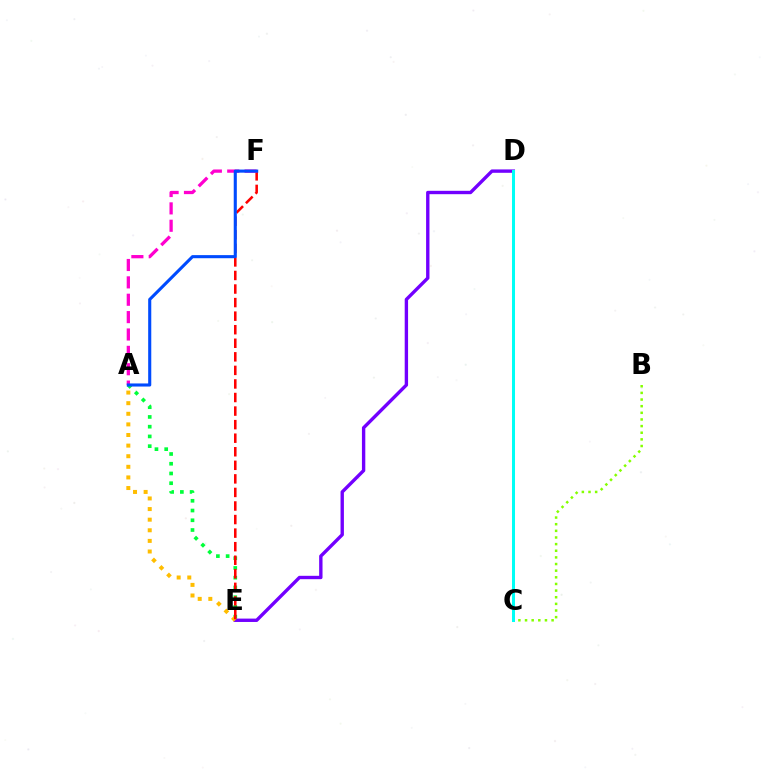{('D', 'E'): [{'color': '#7200ff', 'line_style': 'solid', 'thickness': 2.43}], ('B', 'C'): [{'color': '#84ff00', 'line_style': 'dotted', 'thickness': 1.8}], ('A', 'E'): [{'color': '#00ff39', 'line_style': 'dotted', 'thickness': 2.65}, {'color': '#ffbd00', 'line_style': 'dotted', 'thickness': 2.88}], ('C', 'D'): [{'color': '#00fff6', 'line_style': 'solid', 'thickness': 2.17}], ('E', 'F'): [{'color': '#ff0000', 'line_style': 'dashed', 'thickness': 1.84}], ('A', 'F'): [{'color': '#ff00cf', 'line_style': 'dashed', 'thickness': 2.36}, {'color': '#004bff', 'line_style': 'solid', 'thickness': 2.23}]}